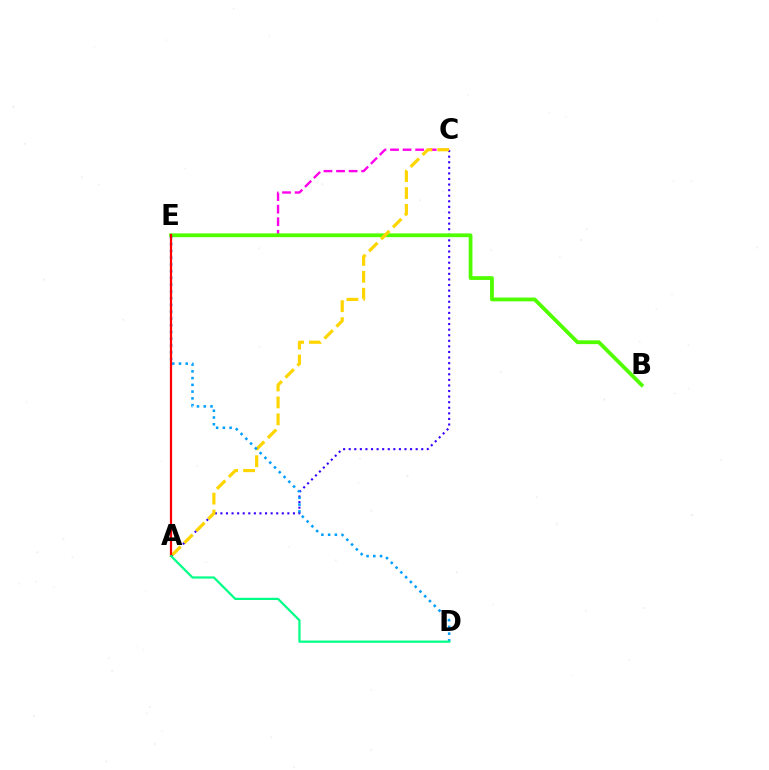{('A', 'C'): [{'color': '#3700ff', 'line_style': 'dotted', 'thickness': 1.52}, {'color': '#ffd500', 'line_style': 'dashed', 'thickness': 2.3}], ('C', 'E'): [{'color': '#ff00ed', 'line_style': 'dashed', 'thickness': 1.71}], ('B', 'E'): [{'color': '#4fff00', 'line_style': 'solid', 'thickness': 2.72}], ('D', 'E'): [{'color': '#009eff', 'line_style': 'dotted', 'thickness': 1.83}], ('A', 'E'): [{'color': '#ff0000', 'line_style': 'solid', 'thickness': 1.6}], ('A', 'D'): [{'color': '#00ff86', 'line_style': 'solid', 'thickness': 1.6}]}